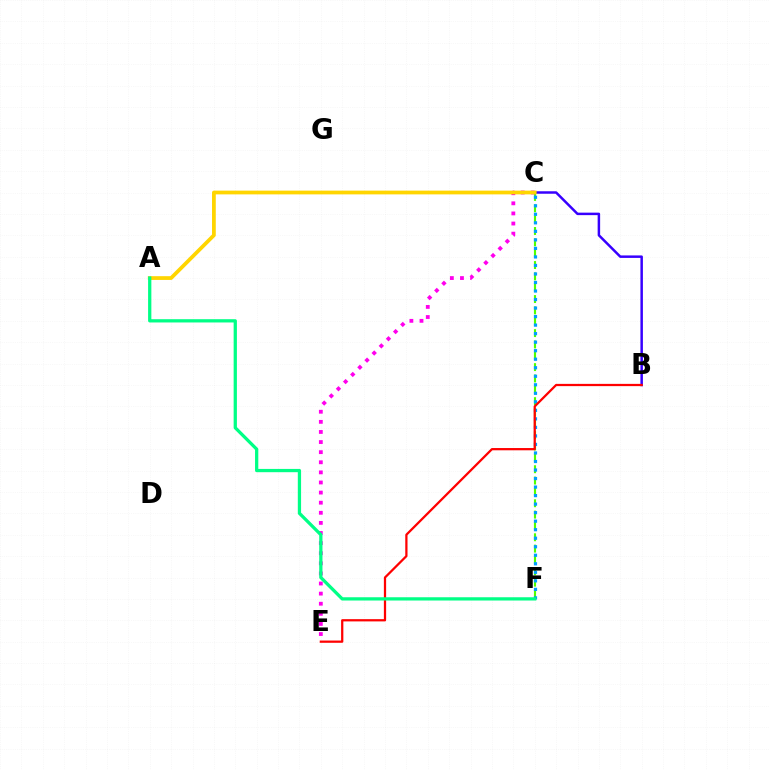{('C', 'F'): [{'color': '#4fff00', 'line_style': 'dashed', 'thickness': 1.54}, {'color': '#009eff', 'line_style': 'dotted', 'thickness': 2.32}], ('B', 'C'): [{'color': '#3700ff', 'line_style': 'solid', 'thickness': 1.79}], ('C', 'E'): [{'color': '#ff00ed', 'line_style': 'dotted', 'thickness': 2.75}], ('B', 'E'): [{'color': '#ff0000', 'line_style': 'solid', 'thickness': 1.62}], ('A', 'C'): [{'color': '#ffd500', 'line_style': 'solid', 'thickness': 2.71}], ('A', 'F'): [{'color': '#00ff86', 'line_style': 'solid', 'thickness': 2.35}]}